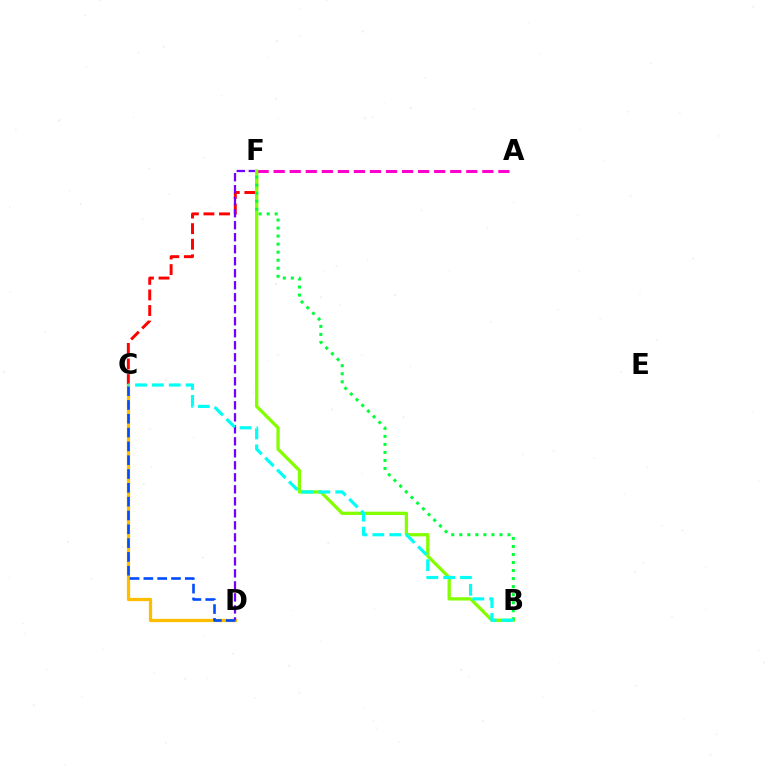{('C', 'F'): [{'color': '#ff0000', 'line_style': 'dashed', 'thickness': 2.12}], ('C', 'D'): [{'color': '#ffbd00', 'line_style': 'solid', 'thickness': 2.34}, {'color': '#004bff', 'line_style': 'dashed', 'thickness': 1.88}], ('D', 'F'): [{'color': '#7200ff', 'line_style': 'dashed', 'thickness': 1.63}], ('A', 'F'): [{'color': '#ff00cf', 'line_style': 'dashed', 'thickness': 2.18}], ('B', 'F'): [{'color': '#84ff00', 'line_style': 'solid', 'thickness': 2.36}, {'color': '#00ff39', 'line_style': 'dotted', 'thickness': 2.18}], ('B', 'C'): [{'color': '#00fff6', 'line_style': 'dashed', 'thickness': 2.29}]}